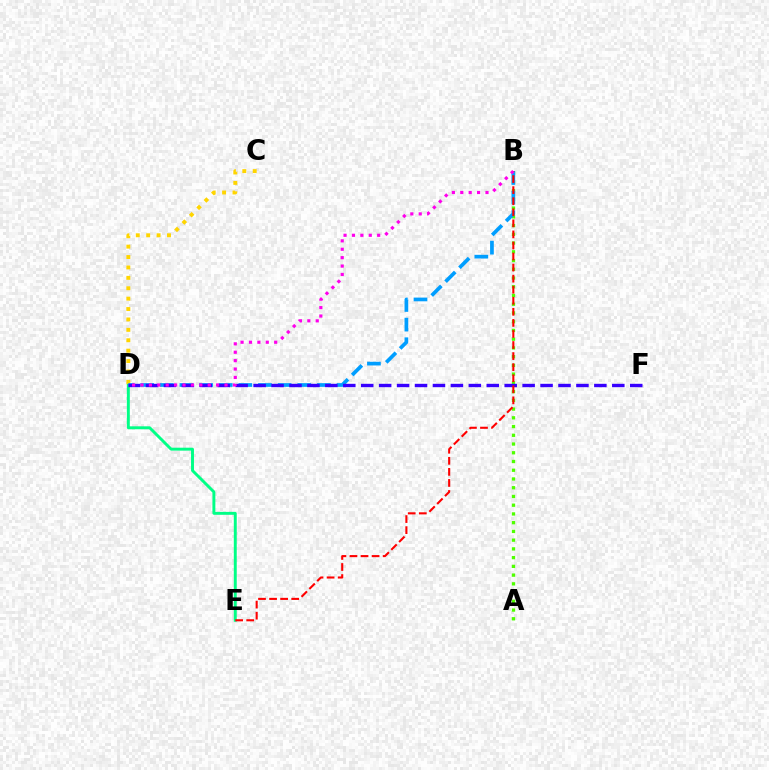{('D', 'E'): [{'color': '#00ff86', 'line_style': 'solid', 'thickness': 2.11}], ('C', 'D'): [{'color': '#ffd500', 'line_style': 'dotted', 'thickness': 2.83}], ('A', 'B'): [{'color': '#4fff00', 'line_style': 'dotted', 'thickness': 2.37}], ('B', 'D'): [{'color': '#009eff', 'line_style': 'dashed', 'thickness': 2.67}, {'color': '#ff00ed', 'line_style': 'dotted', 'thickness': 2.28}], ('D', 'F'): [{'color': '#3700ff', 'line_style': 'dashed', 'thickness': 2.44}], ('B', 'E'): [{'color': '#ff0000', 'line_style': 'dashed', 'thickness': 1.5}]}